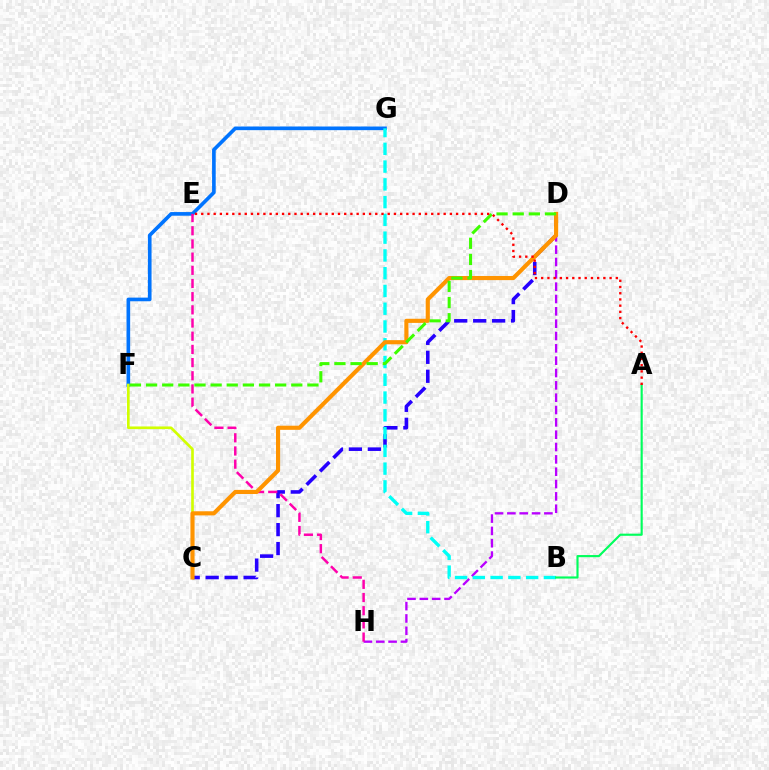{('C', 'D'): [{'color': '#2500ff', 'line_style': 'dashed', 'thickness': 2.58}, {'color': '#ff9400', 'line_style': 'solid', 'thickness': 2.97}], ('F', 'G'): [{'color': '#0074ff', 'line_style': 'solid', 'thickness': 2.63}], ('D', 'H'): [{'color': '#b900ff', 'line_style': 'dashed', 'thickness': 1.68}], ('E', 'H'): [{'color': '#ff00ac', 'line_style': 'dashed', 'thickness': 1.79}], ('B', 'G'): [{'color': '#00fff6', 'line_style': 'dashed', 'thickness': 2.41}], ('C', 'F'): [{'color': '#d1ff00', 'line_style': 'solid', 'thickness': 1.91}], ('A', 'B'): [{'color': '#00ff5c', 'line_style': 'solid', 'thickness': 1.55}], ('D', 'F'): [{'color': '#3dff00', 'line_style': 'dashed', 'thickness': 2.19}], ('A', 'E'): [{'color': '#ff0000', 'line_style': 'dotted', 'thickness': 1.69}]}